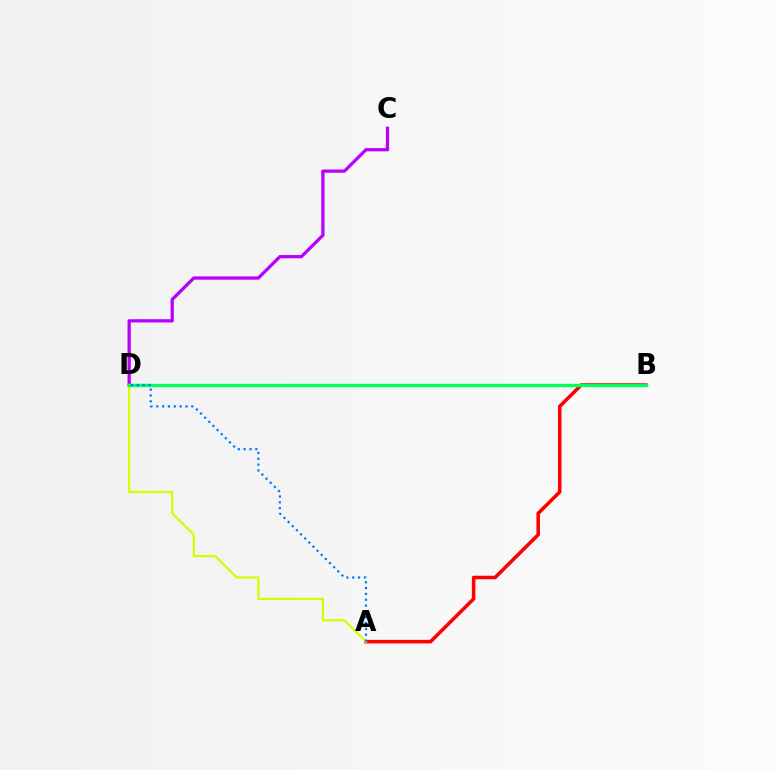{('C', 'D'): [{'color': '#b900ff', 'line_style': 'solid', 'thickness': 2.35}], ('A', 'B'): [{'color': '#ff0000', 'line_style': 'solid', 'thickness': 2.56}], ('A', 'D'): [{'color': '#d1ff00', 'line_style': 'solid', 'thickness': 1.59}, {'color': '#0074ff', 'line_style': 'dotted', 'thickness': 1.58}], ('B', 'D'): [{'color': '#00ff5c', 'line_style': 'solid', 'thickness': 2.43}]}